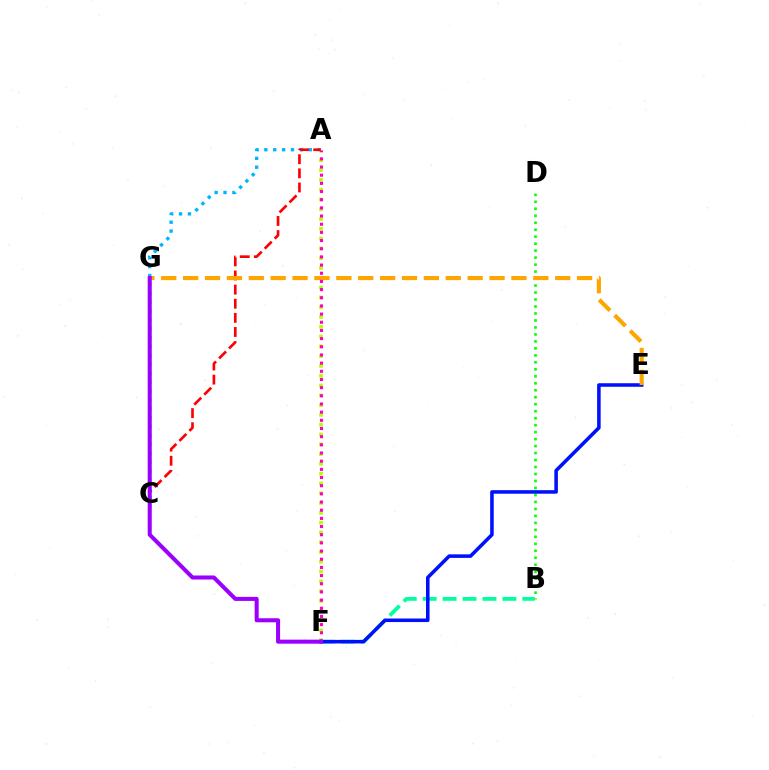{('A', 'C'): [{'color': '#00b5ff', 'line_style': 'dotted', 'thickness': 2.41}, {'color': '#ff0000', 'line_style': 'dashed', 'thickness': 1.92}], ('B', 'F'): [{'color': '#00ff9d', 'line_style': 'dashed', 'thickness': 2.71}], ('B', 'D'): [{'color': '#08ff00', 'line_style': 'dotted', 'thickness': 1.9}], ('A', 'F'): [{'color': '#b3ff00', 'line_style': 'dotted', 'thickness': 2.66}, {'color': '#ff00bd', 'line_style': 'dotted', 'thickness': 2.22}], ('E', 'F'): [{'color': '#0010ff', 'line_style': 'solid', 'thickness': 2.55}], ('E', 'G'): [{'color': '#ffa500', 'line_style': 'dashed', 'thickness': 2.97}], ('F', 'G'): [{'color': '#9b00ff', 'line_style': 'solid', 'thickness': 2.91}]}